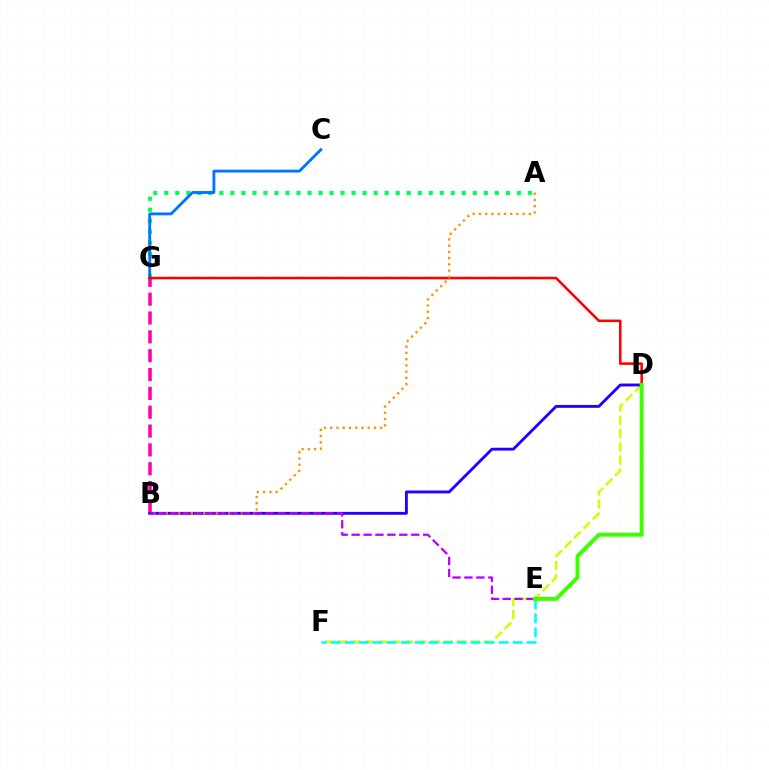{('D', 'F'): [{'color': '#d1ff00', 'line_style': 'dashed', 'thickness': 1.8}], ('E', 'F'): [{'color': '#00fff6', 'line_style': 'dashed', 'thickness': 1.9}], ('A', 'G'): [{'color': '#00ff5c', 'line_style': 'dotted', 'thickness': 2.99}], ('B', 'G'): [{'color': '#ff00ac', 'line_style': 'dashed', 'thickness': 2.56}], ('C', 'G'): [{'color': '#0074ff', 'line_style': 'solid', 'thickness': 2.05}], ('D', 'G'): [{'color': '#ff0000', 'line_style': 'solid', 'thickness': 1.84}], ('B', 'D'): [{'color': '#2500ff', 'line_style': 'solid', 'thickness': 2.07}], ('A', 'B'): [{'color': '#ff9400', 'line_style': 'dotted', 'thickness': 1.7}], ('B', 'E'): [{'color': '#b900ff', 'line_style': 'dashed', 'thickness': 1.62}], ('D', 'E'): [{'color': '#3dff00', 'line_style': 'solid', 'thickness': 2.85}]}